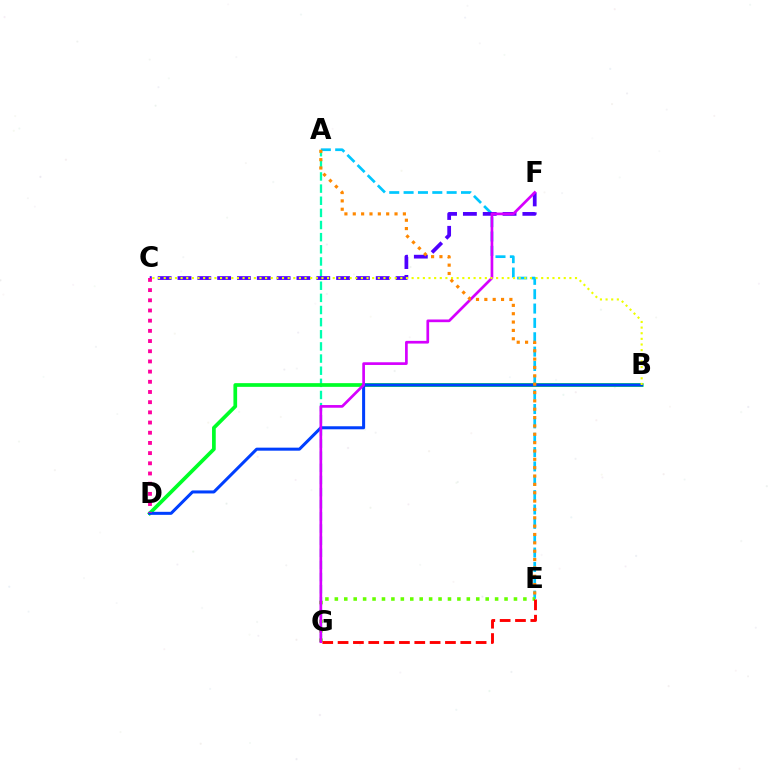{('A', 'G'): [{'color': '#00ffaf', 'line_style': 'dashed', 'thickness': 1.65}], ('A', 'E'): [{'color': '#00c7ff', 'line_style': 'dashed', 'thickness': 1.95}, {'color': '#ff8800', 'line_style': 'dotted', 'thickness': 2.27}], ('E', 'G'): [{'color': '#66ff00', 'line_style': 'dotted', 'thickness': 2.56}, {'color': '#ff0000', 'line_style': 'dashed', 'thickness': 2.08}], ('B', 'D'): [{'color': '#00ff27', 'line_style': 'solid', 'thickness': 2.67}, {'color': '#003fff', 'line_style': 'solid', 'thickness': 2.18}], ('C', 'F'): [{'color': '#4f00ff', 'line_style': 'dashed', 'thickness': 2.69}], ('F', 'G'): [{'color': '#d600ff', 'line_style': 'solid', 'thickness': 1.94}], ('C', 'D'): [{'color': '#ff00a0', 'line_style': 'dotted', 'thickness': 2.77}], ('B', 'C'): [{'color': '#eeff00', 'line_style': 'dotted', 'thickness': 1.53}]}